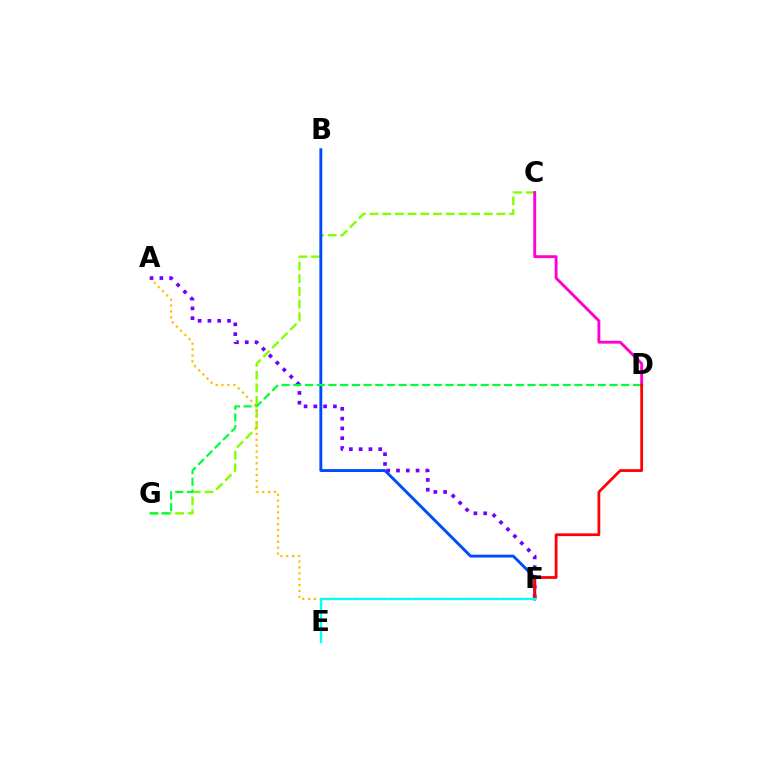{('C', 'G'): [{'color': '#84ff00', 'line_style': 'dashed', 'thickness': 1.72}], ('A', 'F'): [{'color': '#ffbd00', 'line_style': 'dotted', 'thickness': 1.6}, {'color': '#7200ff', 'line_style': 'dotted', 'thickness': 2.66}], ('B', 'F'): [{'color': '#004bff', 'line_style': 'solid', 'thickness': 2.09}], ('C', 'D'): [{'color': '#ff00cf', 'line_style': 'solid', 'thickness': 2.07}], ('D', 'G'): [{'color': '#00ff39', 'line_style': 'dashed', 'thickness': 1.59}], ('D', 'F'): [{'color': '#ff0000', 'line_style': 'solid', 'thickness': 1.99}], ('E', 'F'): [{'color': '#00fff6', 'line_style': 'solid', 'thickness': 1.7}]}